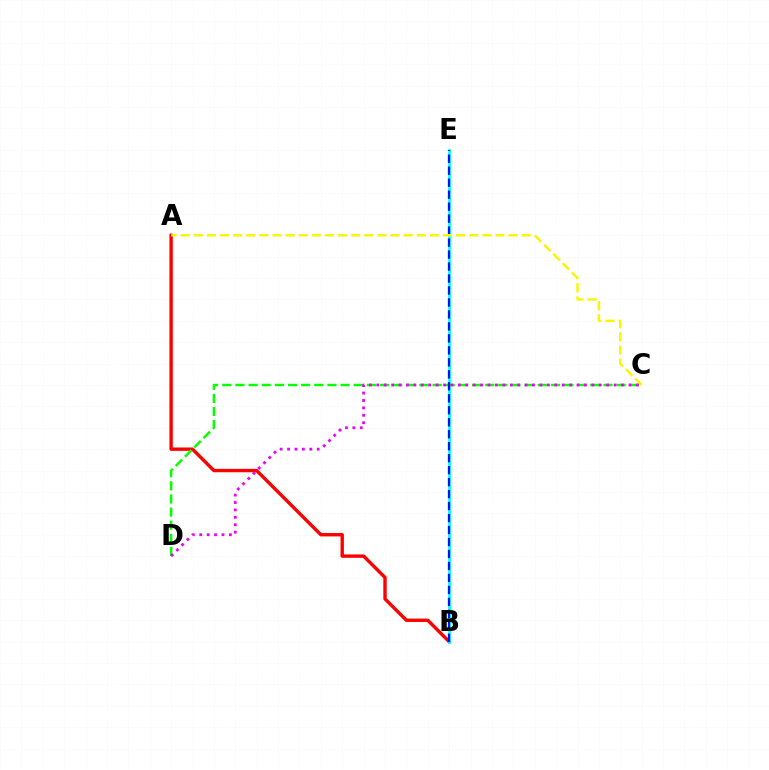{('A', 'B'): [{'color': '#ff0000', 'line_style': 'solid', 'thickness': 2.44}], ('B', 'E'): [{'color': '#00fff6', 'line_style': 'solid', 'thickness': 1.95}, {'color': '#0010ff', 'line_style': 'dashed', 'thickness': 1.63}], ('C', 'D'): [{'color': '#08ff00', 'line_style': 'dashed', 'thickness': 1.79}, {'color': '#ee00ff', 'line_style': 'dotted', 'thickness': 2.01}], ('A', 'C'): [{'color': '#fcf500', 'line_style': 'dashed', 'thickness': 1.78}]}